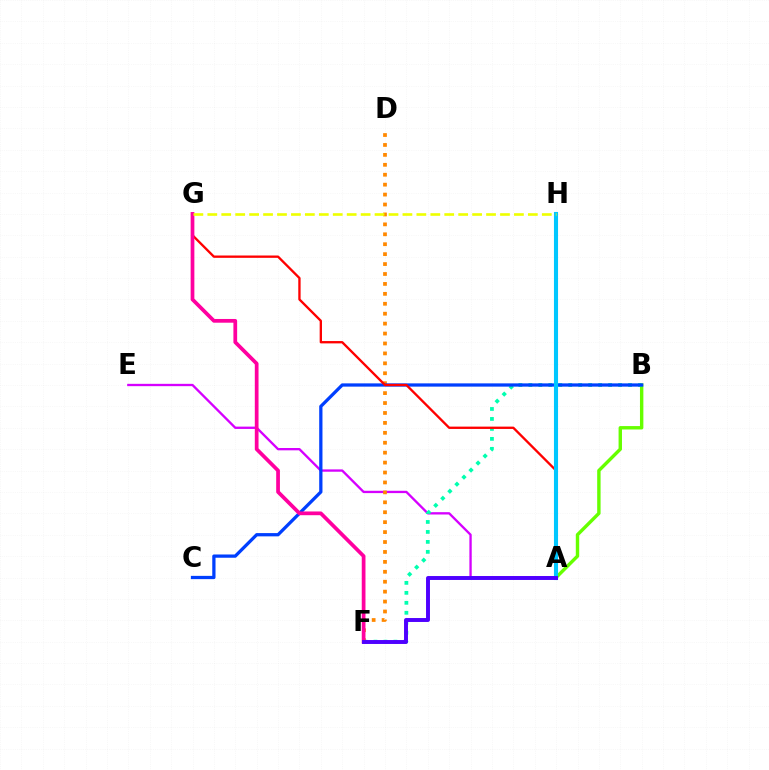{('A', 'B'): [{'color': '#66ff00', 'line_style': 'solid', 'thickness': 2.45}], ('A', 'E'): [{'color': '#d600ff', 'line_style': 'solid', 'thickness': 1.68}], ('D', 'F'): [{'color': '#ff8800', 'line_style': 'dotted', 'thickness': 2.7}], ('B', 'F'): [{'color': '#00ffaf', 'line_style': 'dotted', 'thickness': 2.71}], ('A', 'H'): [{'color': '#00ff27', 'line_style': 'dotted', 'thickness': 1.72}, {'color': '#00c7ff', 'line_style': 'solid', 'thickness': 2.95}], ('B', 'C'): [{'color': '#003fff', 'line_style': 'solid', 'thickness': 2.35}], ('A', 'G'): [{'color': '#ff0000', 'line_style': 'solid', 'thickness': 1.68}], ('F', 'G'): [{'color': '#ff00a0', 'line_style': 'solid', 'thickness': 2.69}], ('A', 'F'): [{'color': '#4f00ff', 'line_style': 'solid', 'thickness': 2.83}], ('G', 'H'): [{'color': '#eeff00', 'line_style': 'dashed', 'thickness': 1.89}]}